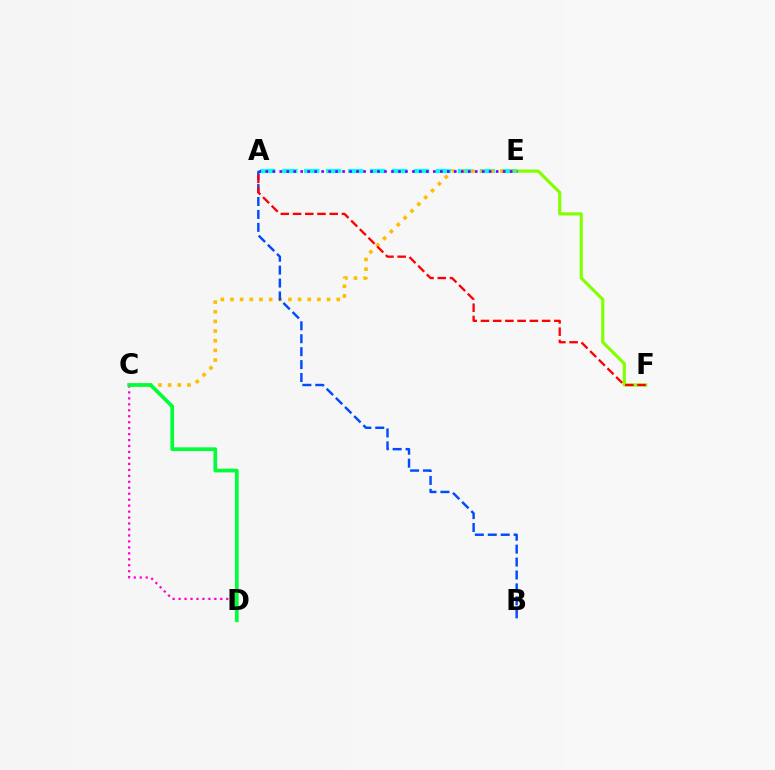{('A', 'E'): [{'color': '#00fff6', 'line_style': 'dashed', 'thickness': 2.98}, {'color': '#7200ff', 'line_style': 'dotted', 'thickness': 1.9}], ('C', 'E'): [{'color': '#ffbd00', 'line_style': 'dotted', 'thickness': 2.63}], ('E', 'F'): [{'color': '#84ff00', 'line_style': 'solid', 'thickness': 2.27}], ('C', 'D'): [{'color': '#ff00cf', 'line_style': 'dotted', 'thickness': 1.62}, {'color': '#00ff39', 'line_style': 'solid', 'thickness': 2.67}], ('A', 'B'): [{'color': '#004bff', 'line_style': 'dashed', 'thickness': 1.76}], ('A', 'F'): [{'color': '#ff0000', 'line_style': 'dashed', 'thickness': 1.66}]}